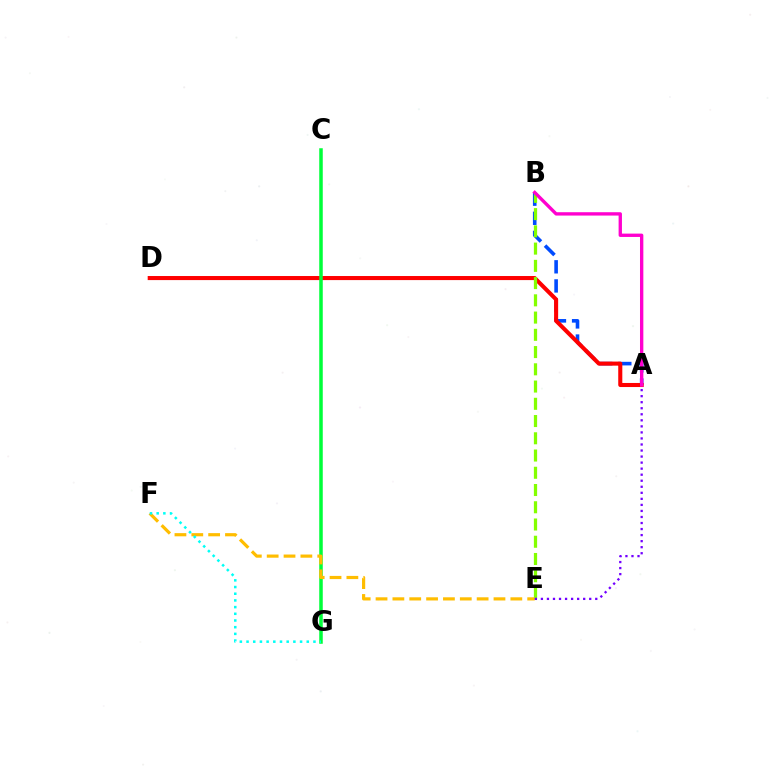{('A', 'B'): [{'color': '#004bff', 'line_style': 'dashed', 'thickness': 2.6}, {'color': '#ff00cf', 'line_style': 'solid', 'thickness': 2.41}], ('A', 'D'): [{'color': '#ff0000', 'line_style': 'solid', 'thickness': 2.93}], ('C', 'G'): [{'color': '#00ff39', 'line_style': 'solid', 'thickness': 2.53}], ('B', 'E'): [{'color': '#84ff00', 'line_style': 'dashed', 'thickness': 2.34}], ('E', 'F'): [{'color': '#ffbd00', 'line_style': 'dashed', 'thickness': 2.29}], ('F', 'G'): [{'color': '#00fff6', 'line_style': 'dotted', 'thickness': 1.82}], ('A', 'E'): [{'color': '#7200ff', 'line_style': 'dotted', 'thickness': 1.64}]}